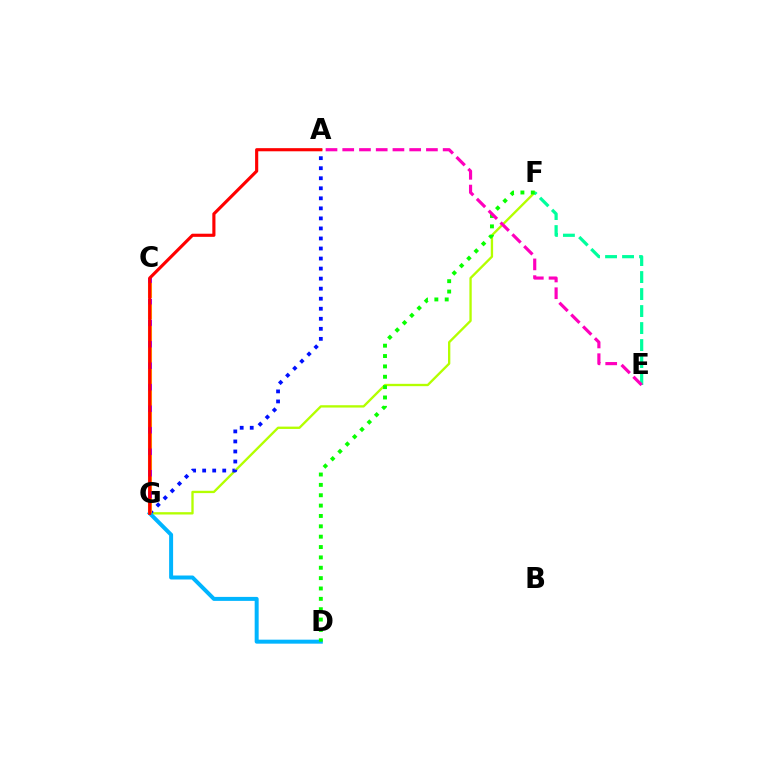{('F', 'G'): [{'color': '#b3ff00', 'line_style': 'solid', 'thickness': 1.68}], ('A', 'G'): [{'color': '#0010ff', 'line_style': 'dotted', 'thickness': 2.73}, {'color': '#ff0000', 'line_style': 'solid', 'thickness': 2.26}], ('E', 'F'): [{'color': '#00ff9d', 'line_style': 'dashed', 'thickness': 2.31}], ('C', 'G'): [{'color': '#9b00ff', 'line_style': 'dashed', 'thickness': 2.84}, {'color': '#ffa500', 'line_style': 'dashed', 'thickness': 2.92}], ('D', 'G'): [{'color': '#00b5ff', 'line_style': 'solid', 'thickness': 2.87}], ('D', 'F'): [{'color': '#08ff00', 'line_style': 'dotted', 'thickness': 2.82}], ('A', 'E'): [{'color': '#ff00bd', 'line_style': 'dashed', 'thickness': 2.27}]}